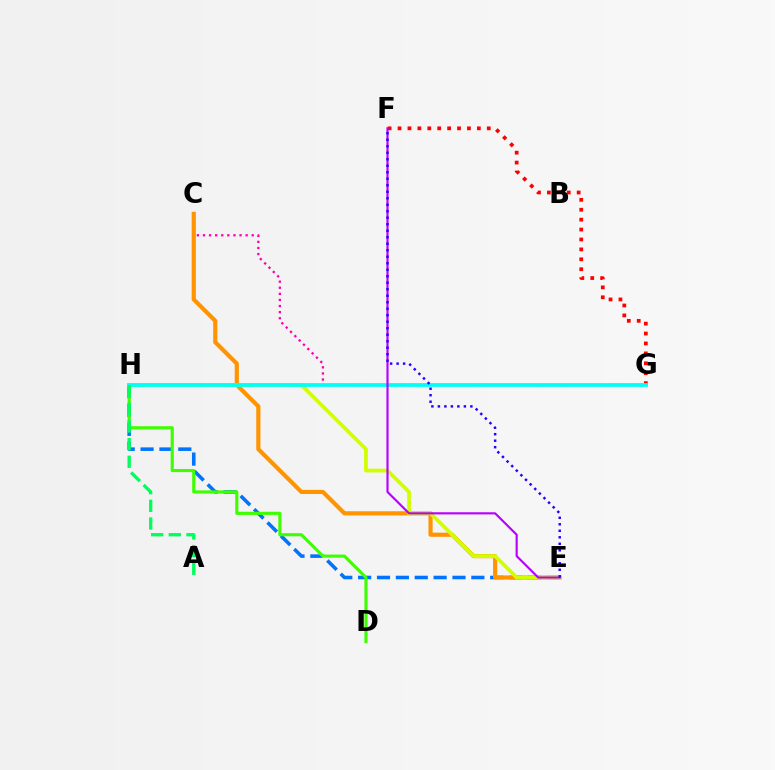{('C', 'G'): [{'color': '#ff00ac', 'line_style': 'dotted', 'thickness': 1.66}], ('E', 'H'): [{'color': '#0074ff', 'line_style': 'dashed', 'thickness': 2.56}, {'color': '#d1ff00', 'line_style': 'solid', 'thickness': 2.7}], ('C', 'E'): [{'color': '#ff9400', 'line_style': 'solid', 'thickness': 3.0}], ('F', 'G'): [{'color': '#ff0000', 'line_style': 'dotted', 'thickness': 2.69}], ('D', 'H'): [{'color': '#3dff00', 'line_style': 'solid', 'thickness': 2.25}], ('G', 'H'): [{'color': '#00fff6', 'line_style': 'solid', 'thickness': 2.68}], ('E', 'F'): [{'color': '#b900ff', 'line_style': 'solid', 'thickness': 1.55}, {'color': '#2500ff', 'line_style': 'dotted', 'thickness': 1.77}], ('A', 'H'): [{'color': '#00ff5c', 'line_style': 'dashed', 'thickness': 2.4}]}